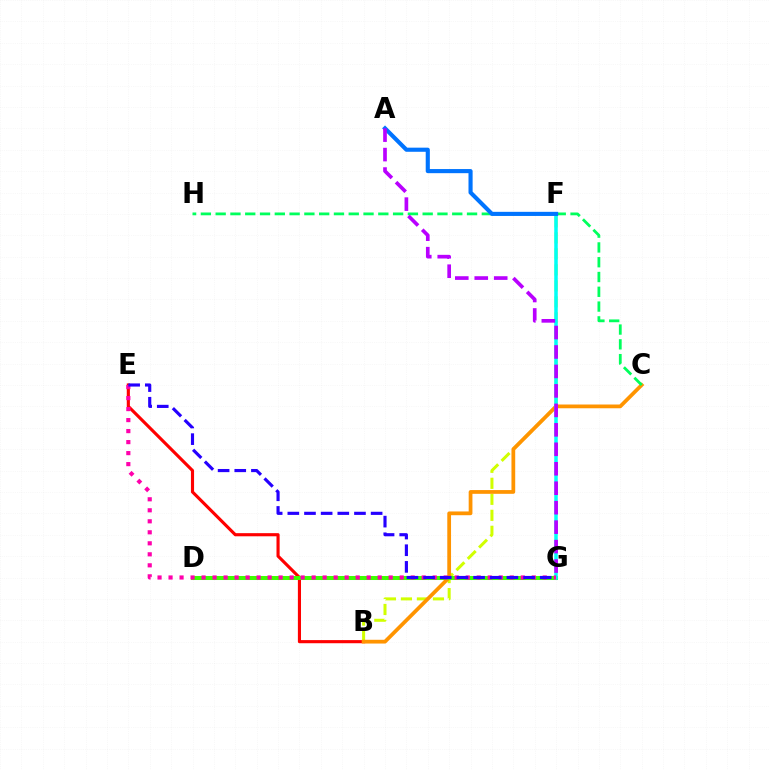{('B', 'F'): [{'color': '#d1ff00', 'line_style': 'dashed', 'thickness': 2.17}], ('B', 'E'): [{'color': '#ff0000', 'line_style': 'solid', 'thickness': 2.25}], ('B', 'C'): [{'color': '#ff9400', 'line_style': 'solid', 'thickness': 2.7}], ('D', 'G'): [{'color': '#3dff00', 'line_style': 'solid', 'thickness': 2.9}], ('C', 'H'): [{'color': '#00ff5c', 'line_style': 'dashed', 'thickness': 2.01}], ('F', 'G'): [{'color': '#00fff6', 'line_style': 'solid', 'thickness': 2.53}], ('A', 'F'): [{'color': '#0074ff', 'line_style': 'solid', 'thickness': 2.97}], ('E', 'G'): [{'color': '#ff00ac', 'line_style': 'dotted', 'thickness': 2.99}, {'color': '#2500ff', 'line_style': 'dashed', 'thickness': 2.26}], ('A', 'G'): [{'color': '#b900ff', 'line_style': 'dashed', 'thickness': 2.64}]}